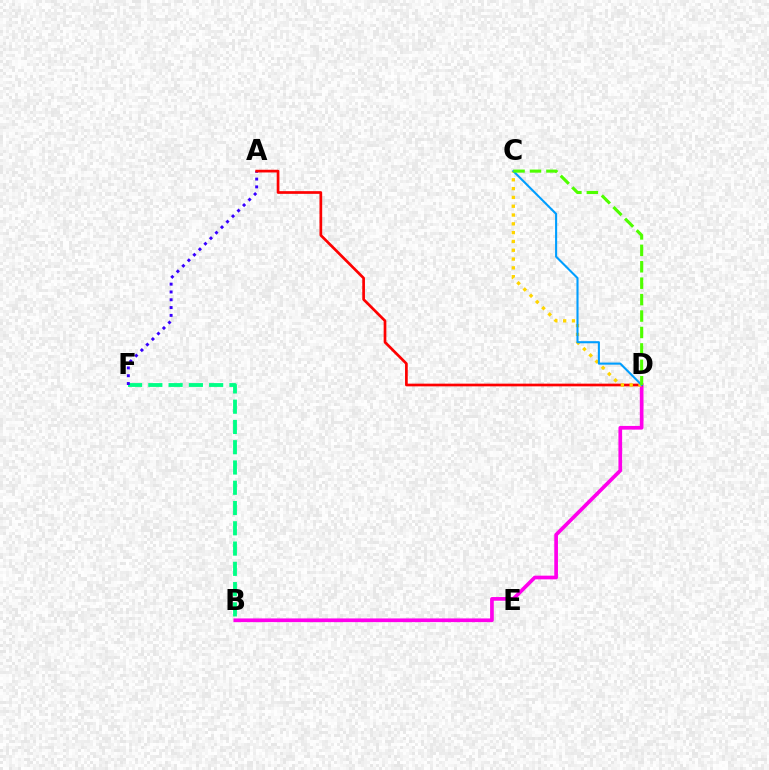{('B', 'F'): [{'color': '#00ff86', 'line_style': 'dashed', 'thickness': 2.75}], ('A', 'F'): [{'color': '#3700ff', 'line_style': 'dotted', 'thickness': 2.12}], ('B', 'D'): [{'color': '#ff00ed', 'line_style': 'solid', 'thickness': 2.65}], ('A', 'D'): [{'color': '#ff0000', 'line_style': 'solid', 'thickness': 1.94}], ('C', 'D'): [{'color': '#ffd500', 'line_style': 'dotted', 'thickness': 2.39}, {'color': '#009eff', 'line_style': 'solid', 'thickness': 1.51}, {'color': '#4fff00', 'line_style': 'dashed', 'thickness': 2.23}]}